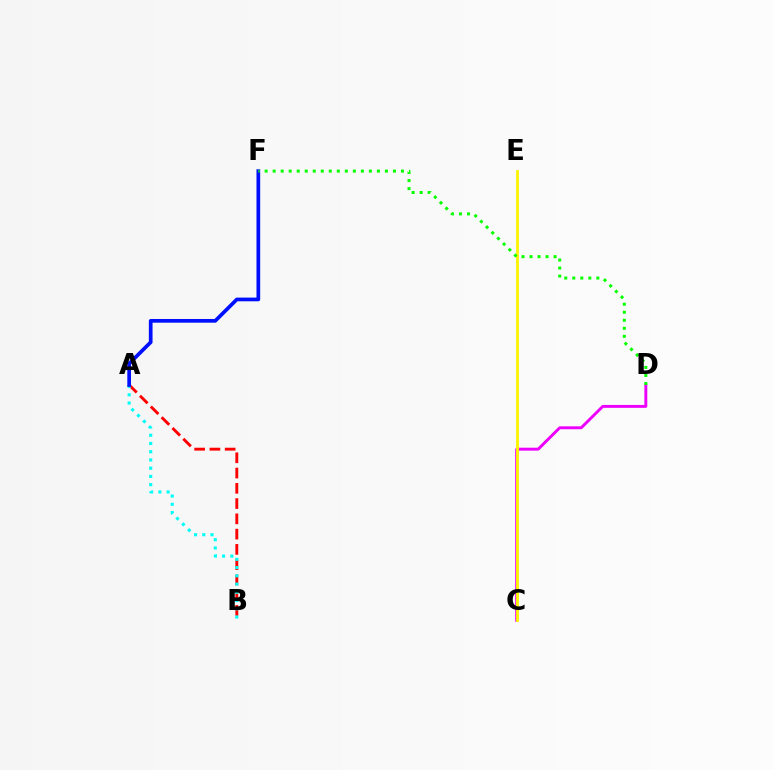{('A', 'B'): [{'color': '#ff0000', 'line_style': 'dashed', 'thickness': 2.07}, {'color': '#00fff6', 'line_style': 'dotted', 'thickness': 2.24}], ('C', 'D'): [{'color': '#ee00ff', 'line_style': 'solid', 'thickness': 2.1}], ('C', 'E'): [{'color': '#fcf500', 'line_style': 'solid', 'thickness': 2.03}], ('A', 'F'): [{'color': '#0010ff', 'line_style': 'solid', 'thickness': 2.67}], ('D', 'F'): [{'color': '#08ff00', 'line_style': 'dotted', 'thickness': 2.18}]}